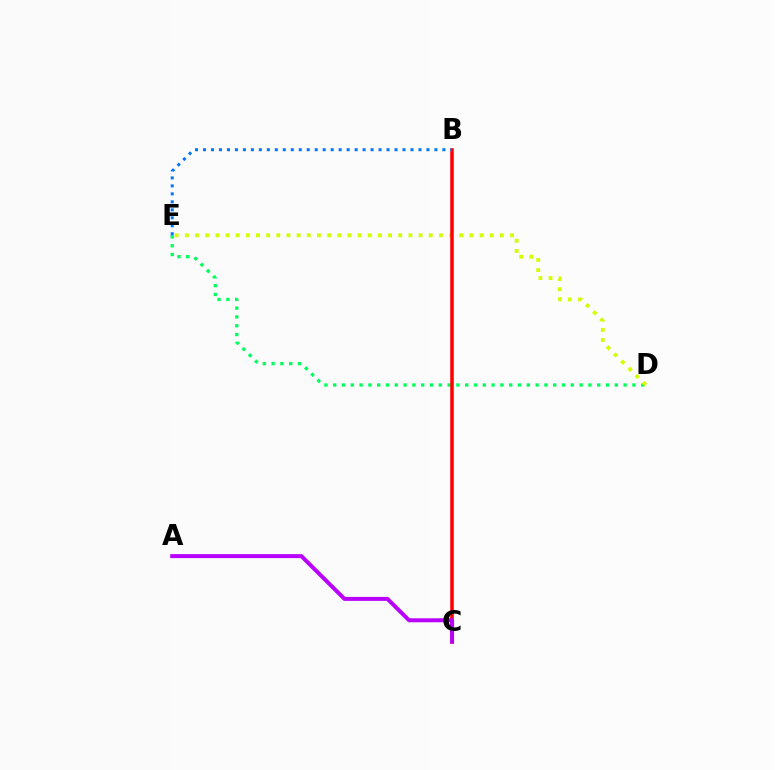{('D', 'E'): [{'color': '#00ff5c', 'line_style': 'dotted', 'thickness': 2.39}, {'color': '#d1ff00', 'line_style': 'dotted', 'thickness': 2.76}], ('B', 'C'): [{'color': '#ff0000', 'line_style': 'solid', 'thickness': 2.53}], ('A', 'C'): [{'color': '#b900ff', 'line_style': 'solid', 'thickness': 2.87}], ('B', 'E'): [{'color': '#0074ff', 'line_style': 'dotted', 'thickness': 2.17}]}